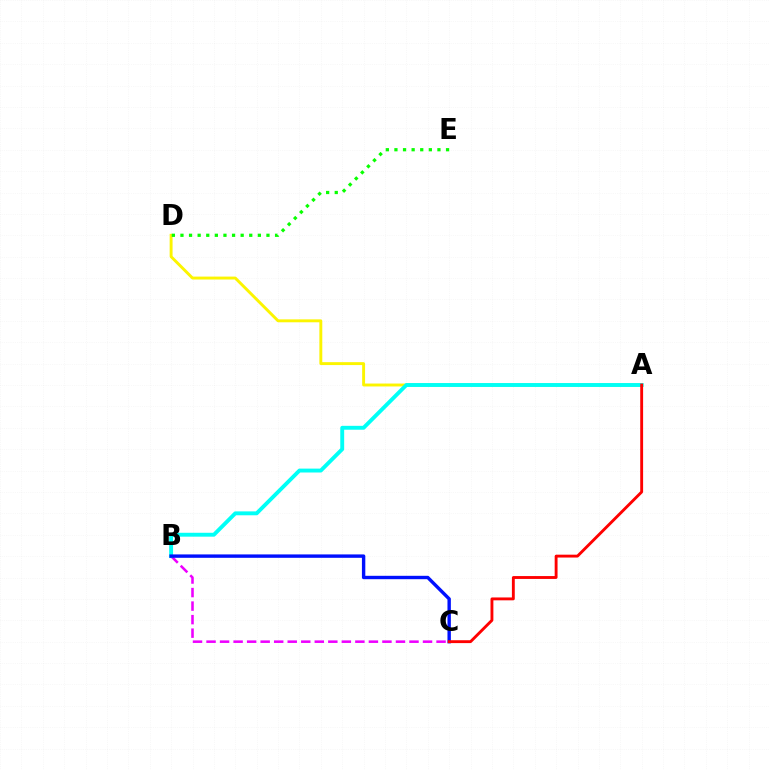{('B', 'C'): [{'color': '#ee00ff', 'line_style': 'dashed', 'thickness': 1.84}, {'color': '#0010ff', 'line_style': 'solid', 'thickness': 2.44}], ('A', 'D'): [{'color': '#fcf500', 'line_style': 'solid', 'thickness': 2.1}], ('A', 'B'): [{'color': '#00fff6', 'line_style': 'solid', 'thickness': 2.8}], ('D', 'E'): [{'color': '#08ff00', 'line_style': 'dotted', 'thickness': 2.34}], ('A', 'C'): [{'color': '#ff0000', 'line_style': 'solid', 'thickness': 2.07}]}